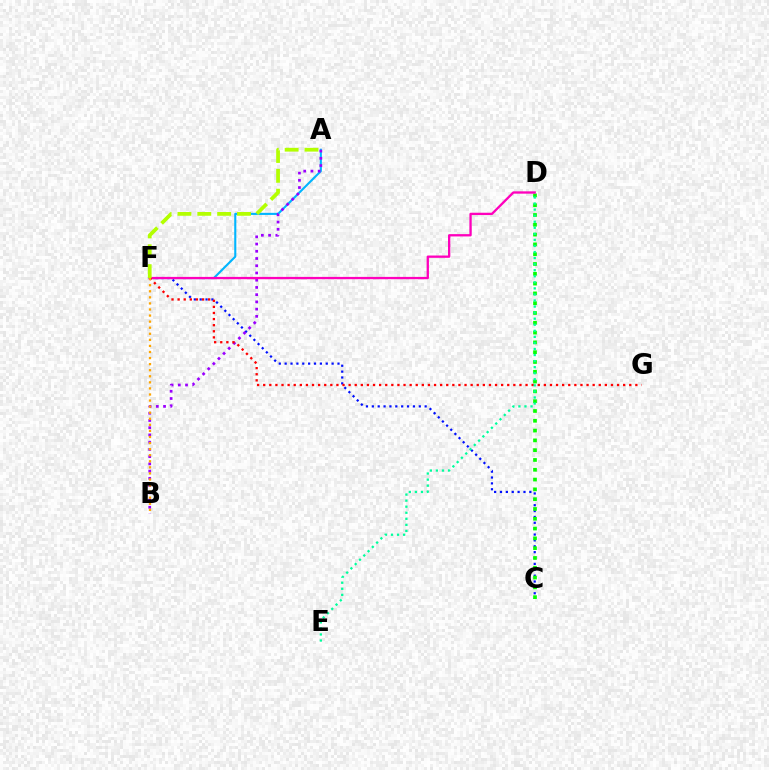{('C', 'F'): [{'color': '#0010ff', 'line_style': 'dotted', 'thickness': 1.6}], ('A', 'F'): [{'color': '#00b5ff', 'line_style': 'solid', 'thickness': 1.51}, {'color': '#b3ff00', 'line_style': 'dashed', 'thickness': 2.7}], ('C', 'D'): [{'color': '#08ff00', 'line_style': 'dotted', 'thickness': 2.66}], ('A', 'B'): [{'color': '#9b00ff', 'line_style': 'dotted', 'thickness': 1.96}], ('D', 'F'): [{'color': '#ff00bd', 'line_style': 'solid', 'thickness': 1.66}], ('F', 'G'): [{'color': '#ff0000', 'line_style': 'dotted', 'thickness': 1.66}], ('D', 'E'): [{'color': '#00ff9d', 'line_style': 'dotted', 'thickness': 1.65}], ('B', 'F'): [{'color': '#ffa500', 'line_style': 'dotted', 'thickness': 1.65}]}